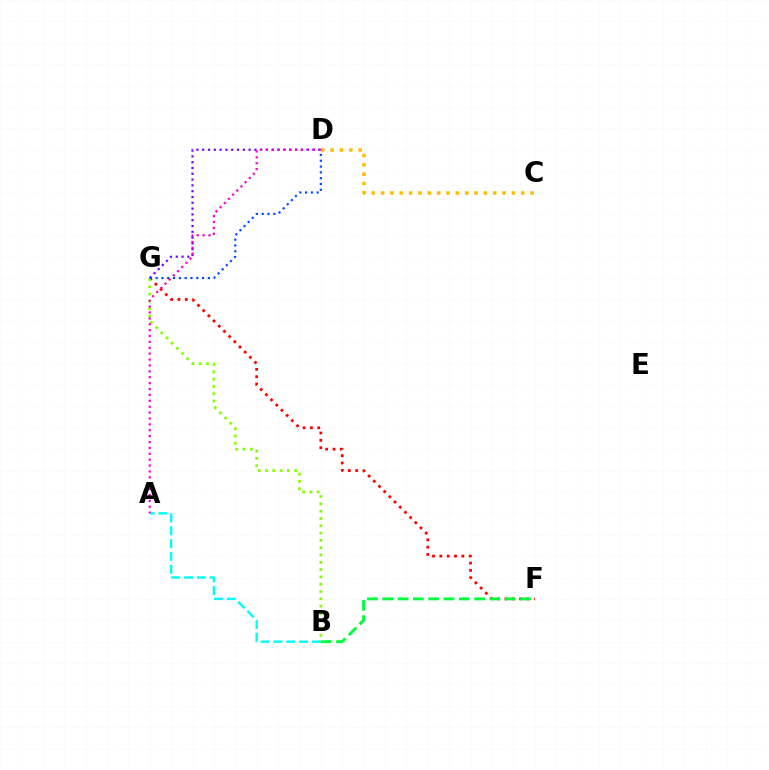{('F', 'G'): [{'color': '#ff0000', 'line_style': 'dotted', 'thickness': 1.99}], ('A', 'B'): [{'color': '#00fff6', 'line_style': 'dashed', 'thickness': 1.74}], ('D', 'G'): [{'color': '#7200ff', 'line_style': 'dotted', 'thickness': 1.58}, {'color': '#004bff', 'line_style': 'dotted', 'thickness': 1.58}], ('B', 'G'): [{'color': '#84ff00', 'line_style': 'dotted', 'thickness': 1.98}], ('C', 'D'): [{'color': '#ffbd00', 'line_style': 'dotted', 'thickness': 2.54}], ('B', 'F'): [{'color': '#00ff39', 'line_style': 'dashed', 'thickness': 2.08}], ('A', 'D'): [{'color': '#ff00cf', 'line_style': 'dotted', 'thickness': 1.6}]}